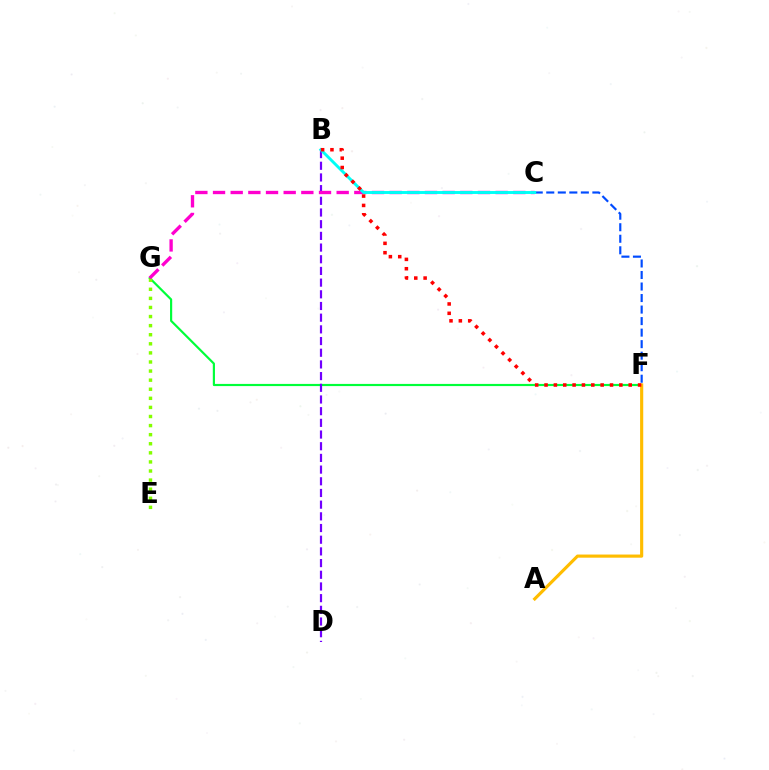{('F', 'G'): [{'color': '#00ff39', 'line_style': 'solid', 'thickness': 1.57}], ('A', 'F'): [{'color': '#ffbd00', 'line_style': 'solid', 'thickness': 2.26}], ('E', 'G'): [{'color': '#84ff00', 'line_style': 'dotted', 'thickness': 2.47}], ('B', 'D'): [{'color': '#7200ff', 'line_style': 'dashed', 'thickness': 1.59}], ('C', 'G'): [{'color': '#ff00cf', 'line_style': 'dashed', 'thickness': 2.4}], ('C', 'F'): [{'color': '#004bff', 'line_style': 'dashed', 'thickness': 1.57}], ('B', 'C'): [{'color': '#00fff6', 'line_style': 'solid', 'thickness': 2.09}], ('B', 'F'): [{'color': '#ff0000', 'line_style': 'dotted', 'thickness': 2.54}]}